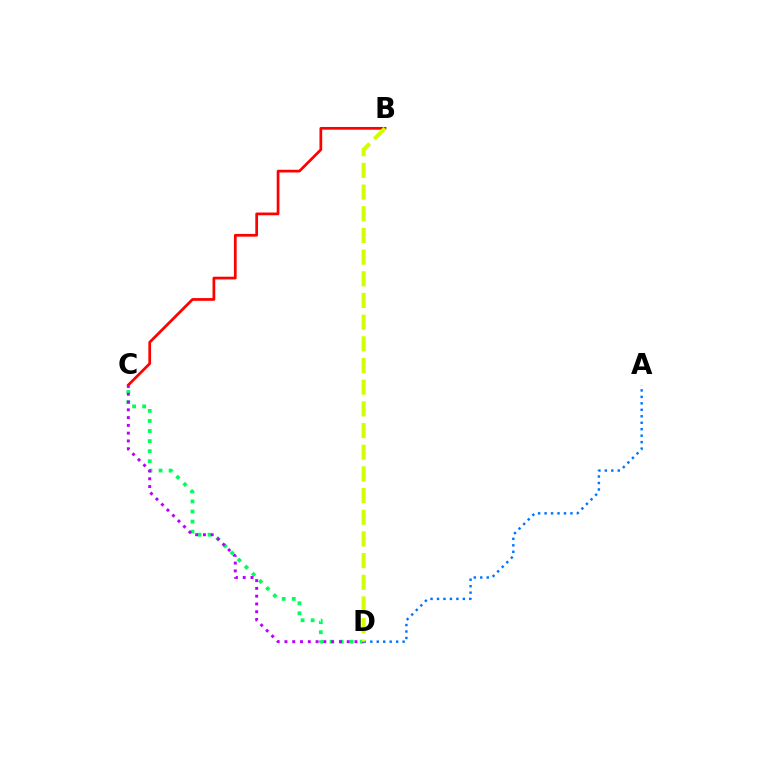{('C', 'D'): [{'color': '#00ff5c', 'line_style': 'dotted', 'thickness': 2.74}, {'color': '#b900ff', 'line_style': 'dotted', 'thickness': 2.11}], ('B', 'C'): [{'color': '#ff0000', 'line_style': 'solid', 'thickness': 1.97}], ('A', 'D'): [{'color': '#0074ff', 'line_style': 'dotted', 'thickness': 1.76}], ('B', 'D'): [{'color': '#d1ff00', 'line_style': 'dashed', 'thickness': 2.94}]}